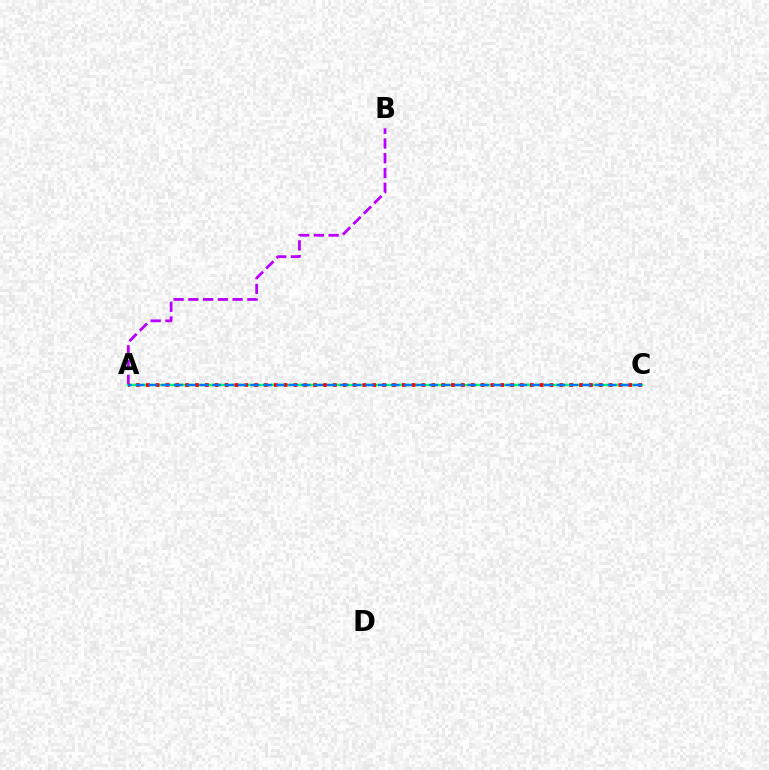{('A', 'B'): [{'color': '#b900ff', 'line_style': 'dashed', 'thickness': 2.01}], ('A', 'C'): [{'color': '#d1ff00', 'line_style': 'dotted', 'thickness': 1.55}, {'color': '#00ff5c', 'line_style': 'solid', 'thickness': 1.77}, {'color': '#ff0000', 'line_style': 'dotted', 'thickness': 2.68}, {'color': '#0074ff', 'line_style': 'dashed', 'thickness': 1.73}]}